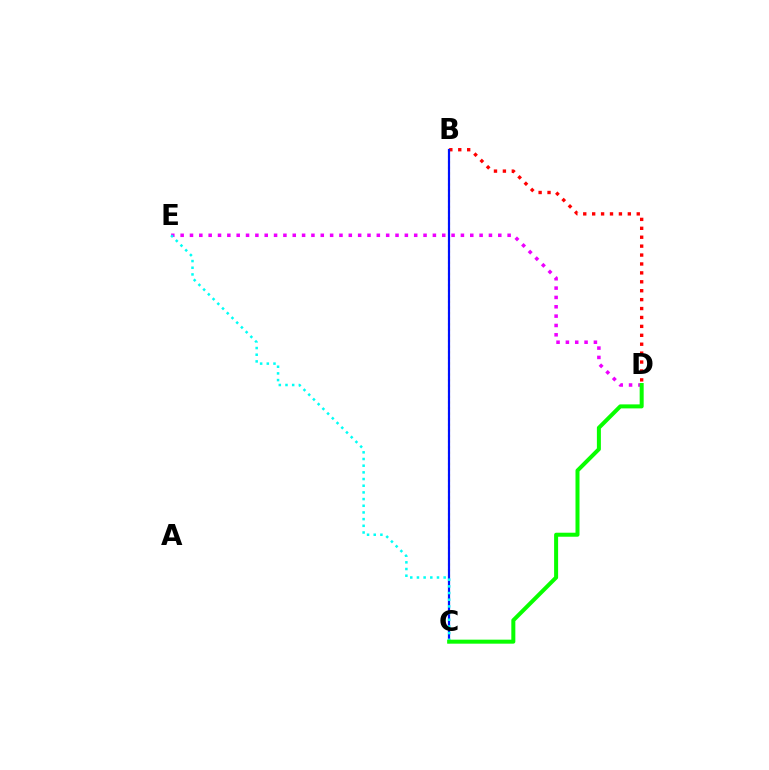{('B', 'C'): [{'color': '#fcf500', 'line_style': 'dotted', 'thickness': 1.52}, {'color': '#0010ff', 'line_style': 'solid', 'thickness': 1.58}], ('D', 'E'): [{'color': '#ee00ff', 'line_style': 'dotted', 'thickness': 2.54}], ('B', 'D'): [{'color': '#ff0000', 'line_style': 'dotted', 'thickness': 2.42}], ('C', 'E'): [{'color': '#00fff6', 'line_style': 'dotted', 'thickness': 1.81}], ('C', 'D'): [{'color': '#08ff00', 'line_style': 'solid', 'thickness': 2.89}]}